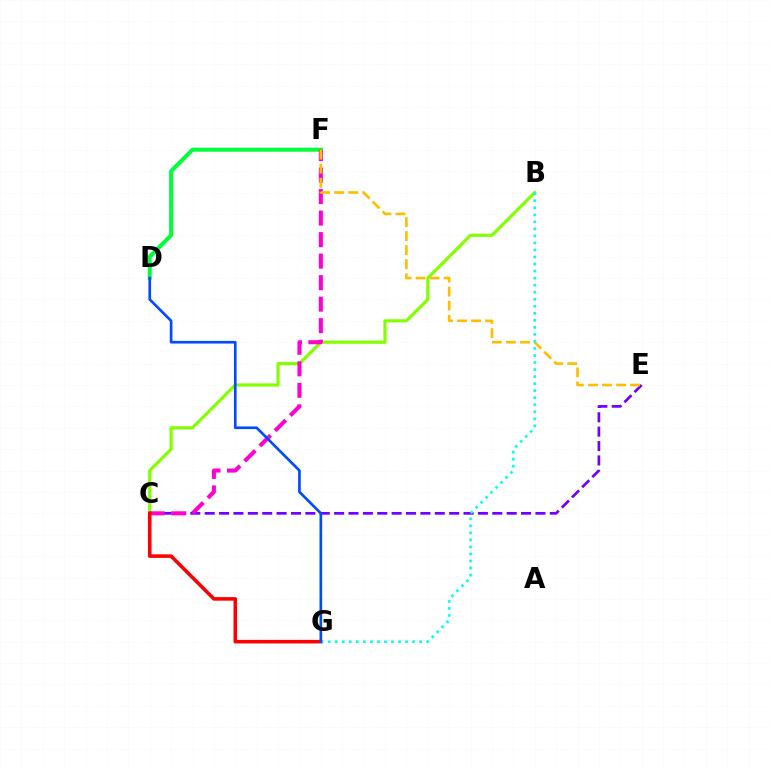{('B', 'C'): [{'color': '#84ff00', 'line_style': 'solid', 'thickness': 2.28}], ('D', 'F'): [{'color': '#00ff39', 'line_style': 'solid', 'thickness': 2.89}], ('C', 'E'): [{'color': '#7200ff', 'line_style': 'dashed', 'thickness': 1.95}], ('C', 'F'): [{'color': '#ff00cf', 'line_style': 'dashed', 'thickness': 2.92}], ('C', 'G'): [{'color': '#ff0000', 'line_style': 'solid', 'thickness': 2.57}], ('E', 'F'): [{'color': '#ffbd00', 'line_style': 'dashed', 'thickness': 1.91}], ('B', 'G'): [{'color': '#00fff6', 'line_style': 'dotted', 'thickness': 1.91}], ('D', 'G'): [{'color': '#004bff', 'line_style': 'solid', 'thickness': 1.91}]}